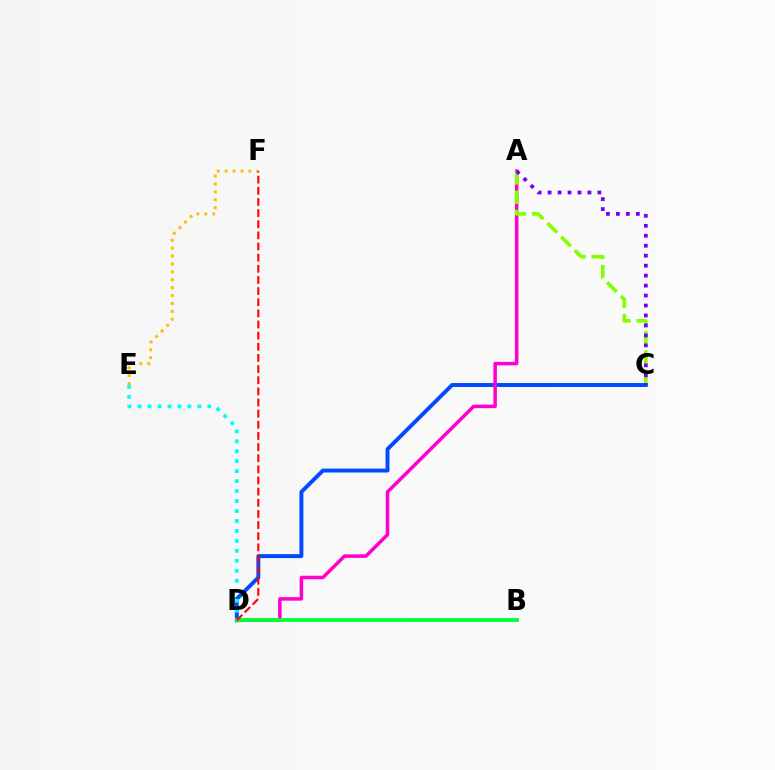{('C', 'D'): [{'color': '#004bff', 'line_style': 'solid', 'thickness': 2.83}], ('D', 'E'): [{'color': '#00fff6', 'line_style': 'dotted', 'thickness': 2.71}], ('E', 'F'): [{'color': '#ffbd00', 'line_style': 'dotted', 'thickness': 2.15}], ('A', 'D'): [{'color': '#ff00cf', 'line_style': 'solid', 'thickness': 2.53}], ('A', 'C'): [{'color': '#84ff00', 'line_style': 'dashed', 'thickness': 2.63}, {'color': '#7200ff', 'line_style': 'dotted', 'thickness': 2.71}], ('B', 'D'): [{'color': '#00ff39', 'line_style': 'solid', 'thickness': 2.73}], ('D', 'F'): [{'color': '#ff0000', 'line_style': 'dashed', 'thickness': 1.51}]}